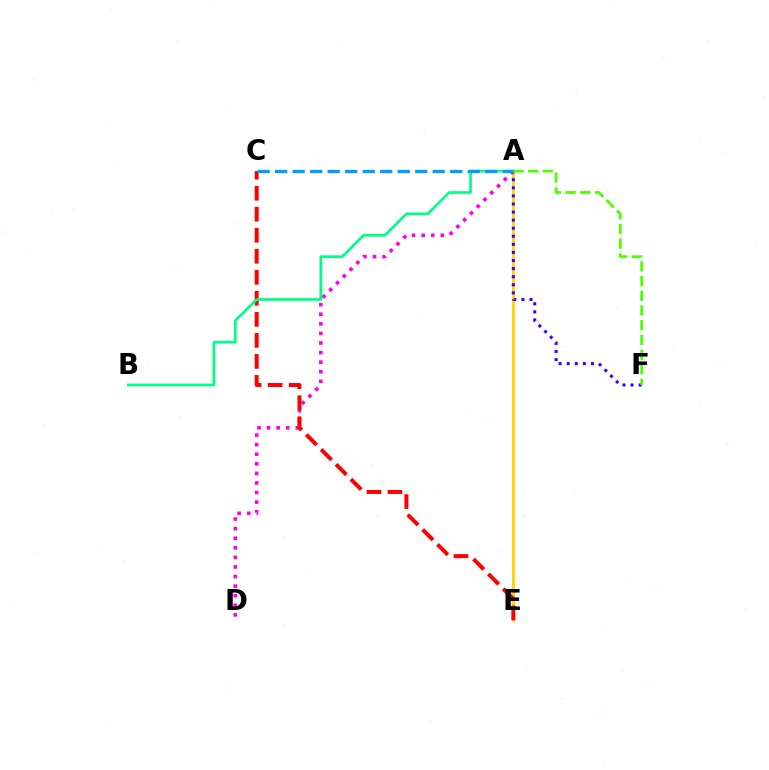{('A', 'E'): [{'color': '#ffd500', 'line_style': 'solid', 'thickness': 2.05}], ('A', 'D'): [{'color': '#ff00ed', 'line_style': 'dotted', 'thickness': 2.6}], ('C', 'E'): [{'color': '#ff0000', 'line_style': 'dashed', 'thickness': 2.86}], ('A', 'F'): [{'color': '#3700ff', 'line_style': 'dotted', 'thickness': 2.2}, {'color': '#4fff00', 'line_style': 'dashed', 'thickness': 2.0}], ('A', 'B'): [{'color': '#00ff86', 'line_style': 'solid', 'thickness': 1.94}], ('A', 'C'): [{'color': '#009eff', 'line_style': 'dashed', 'thickness': 2.38}]}